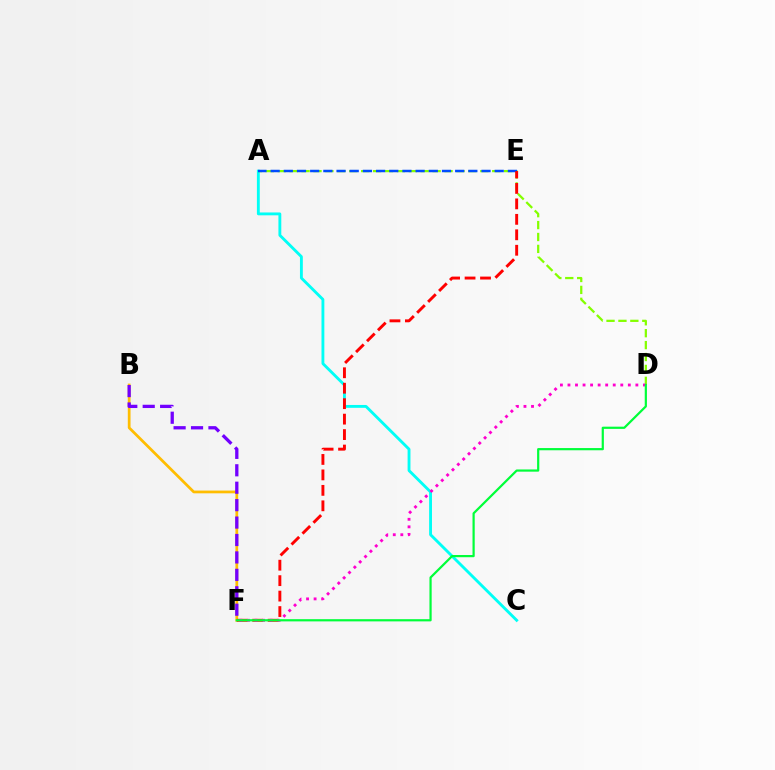{('A', 'C'): [{'color': '#00fff6', 'line_style': 'solid', 'thickness': 2.06}], ('A', 'D'): [{'color': '#84ff00', 'line_style': 'dashed', 'thickness': 1.62}], ('A', 'E'): [{'color': '#004bff', 'line_style': 'dashed', 'thickness': 1.79}], ('B', 'F'): [{'color': '#ffbd00', 'line_style': 'solid', 'thickness': 1.97}, {'color': '#7200ff', 'line_style': 'dashed', 'thickness': 2.37}], ('E', 'F'): [{'color': '#ff0000', 'line_style': 'dashed', 'thickness': 2.1}], ('D', 'F'): [{'color': '#ff00cf', 'line_style': 'dotted', 'thickness': 2.05}, {'color': '#00ff39', 'line_style': 'solid', 'thickness': 1.59}]}